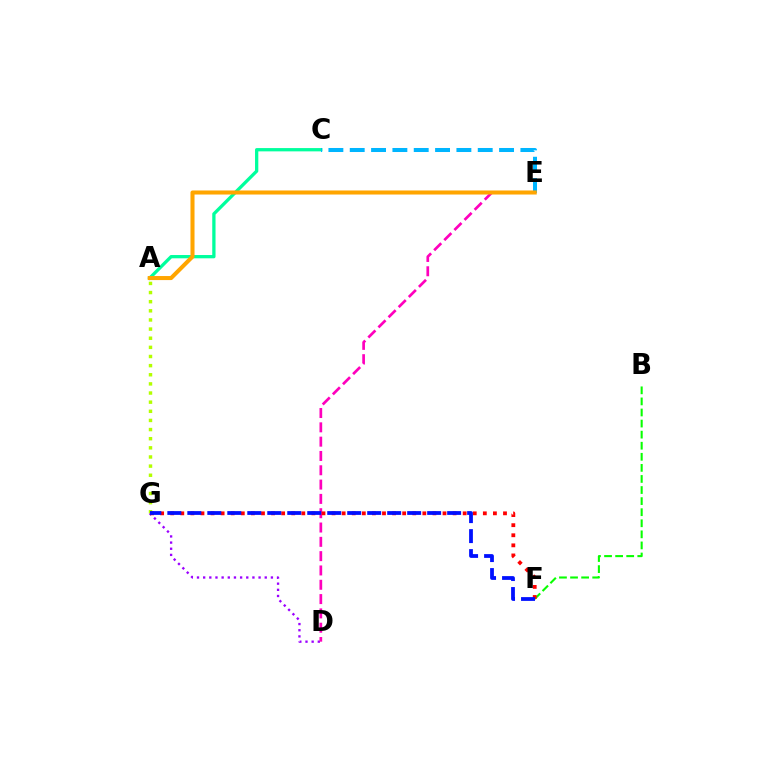{('A', 'G'): [{'color': '#b3ff00', 'line_style': 'dotted', 'thickness': 2.48}], ('D', 'G'): [{'color': '#9b00ff', 'line_style': 'dotted', 'thickness': 1.67}], ('A', 'C'): [{'color': '#00ff9d', 'line_style': 'solid', 'thickness': 2.37}], ('D', 'E'): [{'color': '#ff00bd', 'line_style': 'dashed', 'thickness': 1.94}], ('B', 'F'): [{'color': '#08ff00', 'line_style': 'dashed', 'thickness': 1.5}], ('F', 'G'): [{'color': '#ff0000', 'line_style': 'dotted', 'thickness': 2.74}, {'color': '#0010ff', 'line_style': 'dashed', 'thickness': 2.72}], ('C', 'E'): [{'color': '#00b5ff', 'line_style': 'dashed', 'thickness': 2.9}], ('A', 'E'): [{'color': '#ffa500', 'line_style': 'solid', 'thickness': 2.91}]}